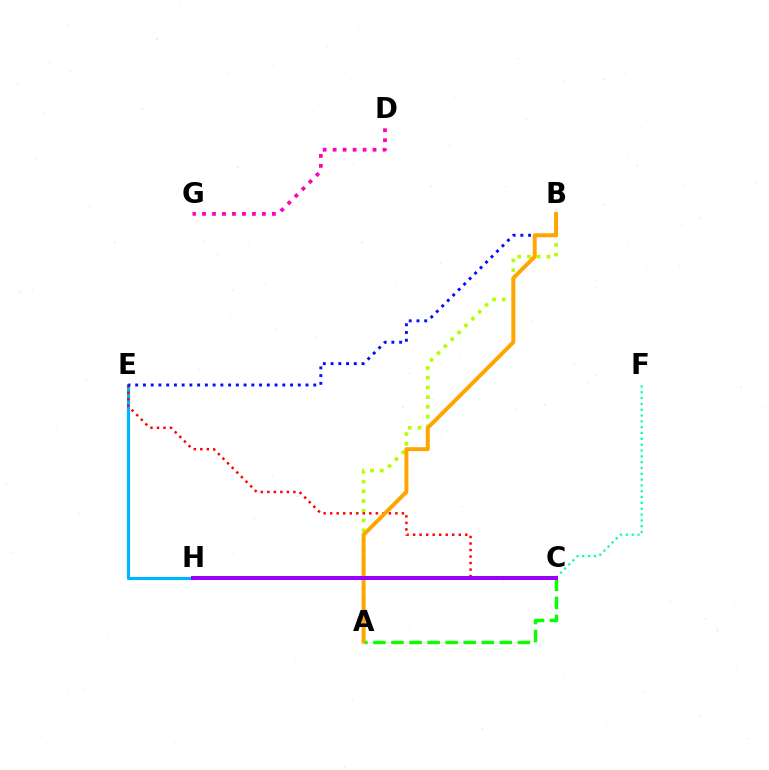{('D', 'G'): [{'color': '#ff00bd', 'line_style': 'dotted', 'thickness': 2.71}], ('A', 'B'): [{'color': '#b3ff00', 'line_style': 'dotted', 'thickness': 2.64}, {'color': '#ffa500', 'line_style': 'solid', 'thickness': 2.84}], ('E', 'H'): [{'color': '#00b5ff', 'line_style': 'solid', 'thickness': 2.29}], ('A', 'C'): [{'color': '#08ff00', 'line_style': 'dashed', 'thickness': 2.45}], ('C', 'E'): [{'color': '#ff0000', 'line_style': 'dotted', 'thickness': 1.77}], ('B', 'E'): [{'color': '#0010ff', 'line_style': 'dotted', 'thickness': 2.1}], ('C', 'F'): [{'color': '#00ff9d', 'line_style': 'dotted', 'thickness': 1.58}], ('C', 'H'): [{'color': '#9b00ff', 'line_style': 'solid', 'thickness': 2.87}]}